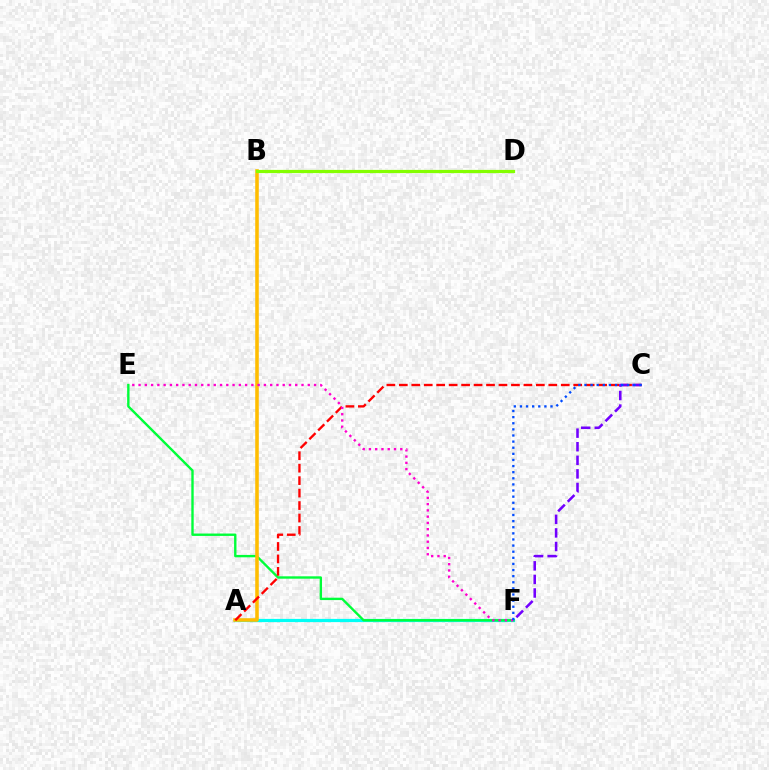{('A', 'F'): [{'color': '#00fff6', 'line_style': 'solid', 'thickness': 2.31}], ('E', 'F'): [{'color': '#00ff39', 'line_style': 'solid', 'thickness': 1.72}, {'color': '#ff00cf', 'line_style': 'dotted', 'thickness': 1.7}], ('A', 'B'): [{'color': '#ffbd00', 'line_style': 'solid', 'thickness': 2.56}], ('A', 'C'): [{'color': '#ff0000', 'line_style': 'dashed', 'thickness': 1.69}], ('C', 'F'): [{'color': '#7200ff', 'line_style': 'dashed', 'thickness': 1.84}, {'color': '#004bff', 'line_style': 'dotted', 'thickness': 1.66}], ('B', 'D'): [{'color': '#84ff00', 'line_style': 'solid', 'thickness': 2.32}]}